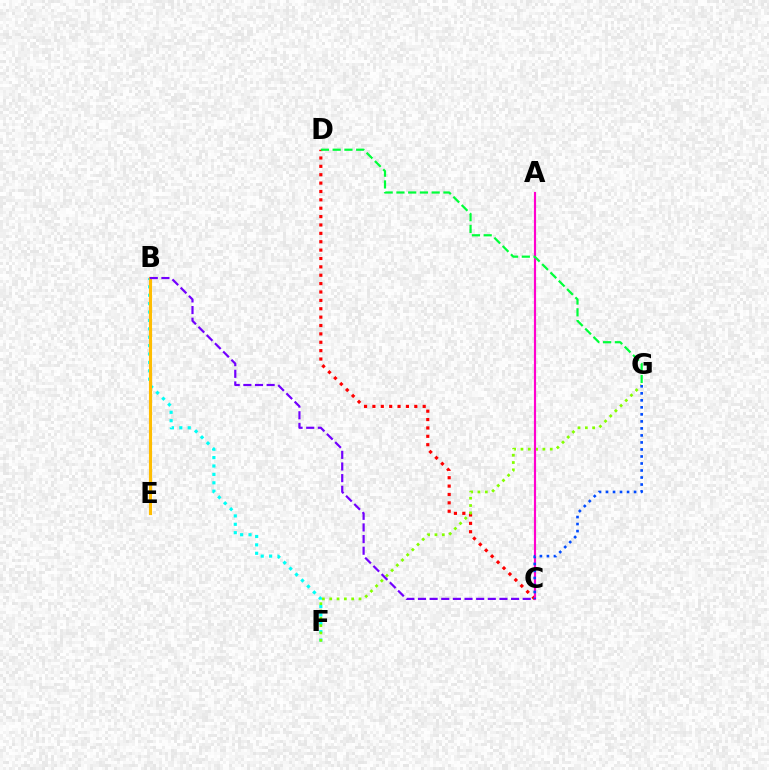{('C', 'D'): [{'color': '#ff0000', 'line_style': 'dotted', 'thickness': 2.28}], ('B', 'F'): [{'color': '#00fff6', 'line_style': 'dotted', 'thickness': 2.28}], ('F', 'G'): [{'color': '#84ff00', 'line_style': 'dotted', 'thickness': 1.99}], ('A', 'C'): [{'color': '#ff00cf', 'line_style': 'solid', 'thickness': 1.56}], ('B', 'E'): [{'color': '#ffbd00', 'line_style': 'solid', 'thickness': 2.26}], ('D', 'G'): [{'color': '#00ff39', 'line_style': 'dashed', 'thickness': 1.6}], ('B', 'C'): [{'color': '#7200ff', 'line_style': 'dashed', 'thickness': 1.58}], ('C', 'G'): [{'color': '#004bff', 'line_style': 'dotted', 'thickness': 1.91}]}